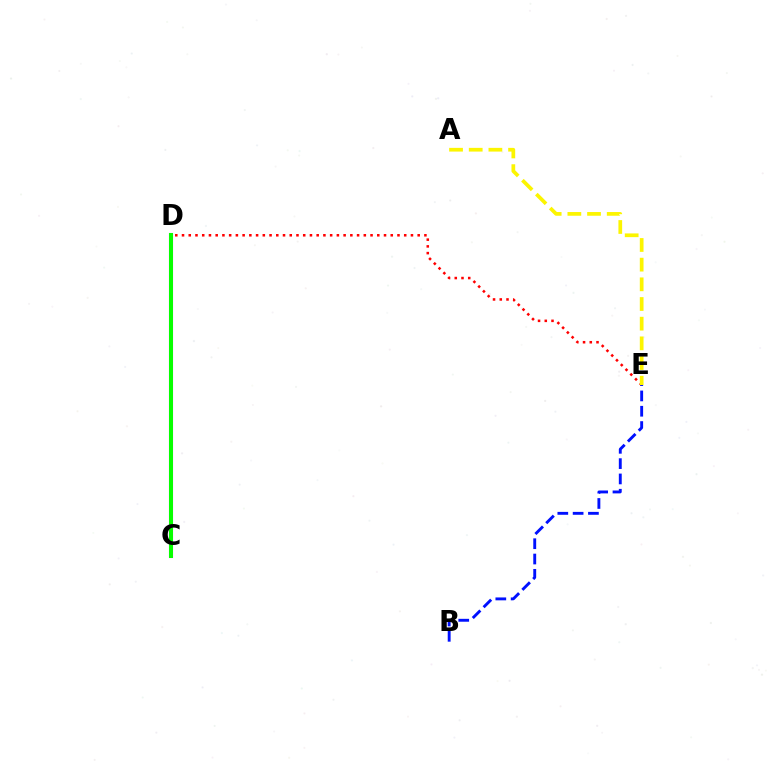{('C', 'D'): [{'color': '#00fff6', 'line_style': 'dashed', 'thickness': 2.02}, {'color': '#ee00ff', 'line_style': 'solid', 'thickness': 2.94}, {'color': '#08ff00', 'line_style': 'solid', 'thickness': 2.89}], ('D', 'E'): [{'color': '#ff0000', 'line_style': 'dotted', 'thickness': 1.83}], ('A', 'E'): [{'color': '#fcf500', 'line_style': 'dashed', 'thickness': 2.67}], ('B', 'E'): [{'color': '#0010ff', 'line_style': 'dashed', 'thickness': 2.08}]}